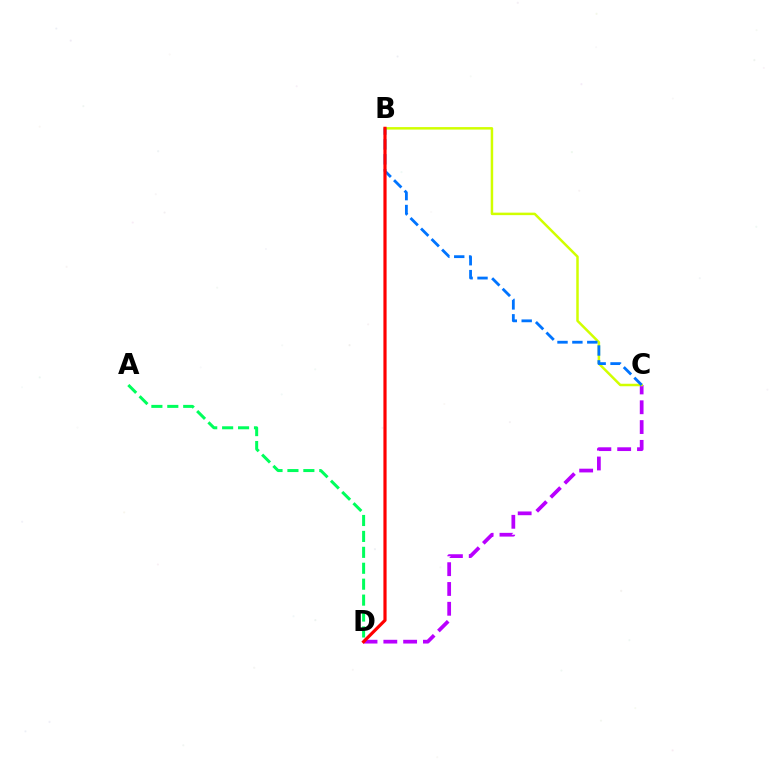{('A', 'D'): [{'color': '#00ff5c', 'line_style': 'dashed', 'thickness': 2.16}], ('C', 'D'): [{'color': '#b900ff', 'line_style': 'dashed', 'thickness': 2.69}], ('B', 'C'): [{'color': '#d1ff00', 'line_style': 'solid', 'thickness': 1.79}, {'color': '#0074ff', 'line_style': 'dashed', 'thickness': 2.02}], ('B', 'D'): [{'color': '#ff0000', 'line_style': 'solid', 'thickness': 2.29}]}